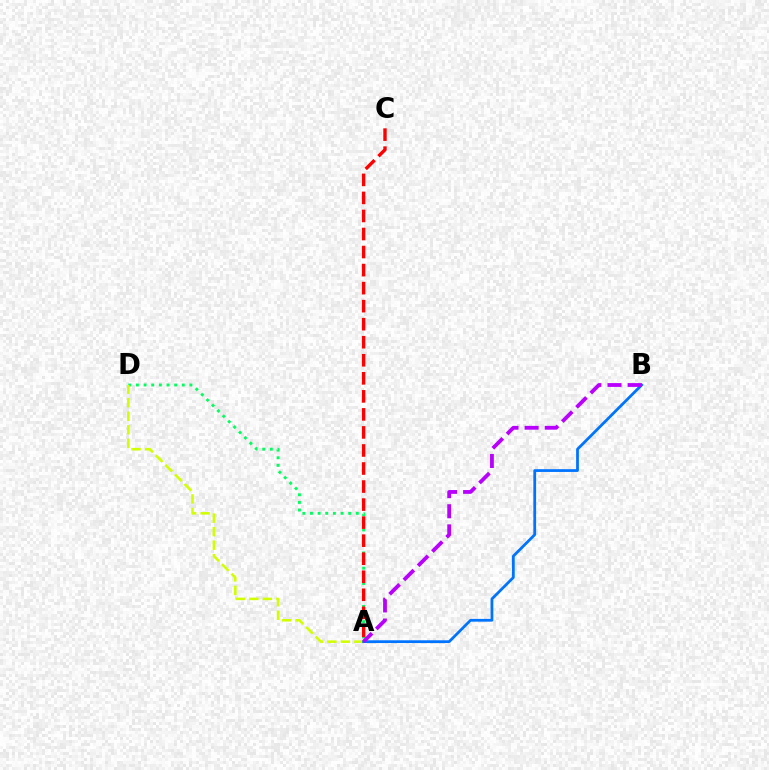{('A', 'D'): [{'color': '#00ff5c', 'line_style': 'dotted', 'thickness': 2.08}, {'color': '#d1ff00', 'line_style': 'dashed', 'thickness': 1.84}], ('A', 'C'): [{'color': '#ff0000', 'line_style': 'dashed', 'thickness': 2.45}], ('A', 'B'): [{'color': '#0074ff', 'line_style': 'solid', 'thickness': 1.99}, {'color': '#b900ff', 'line_style': 'dashed', 'thickness': 2.73}]}